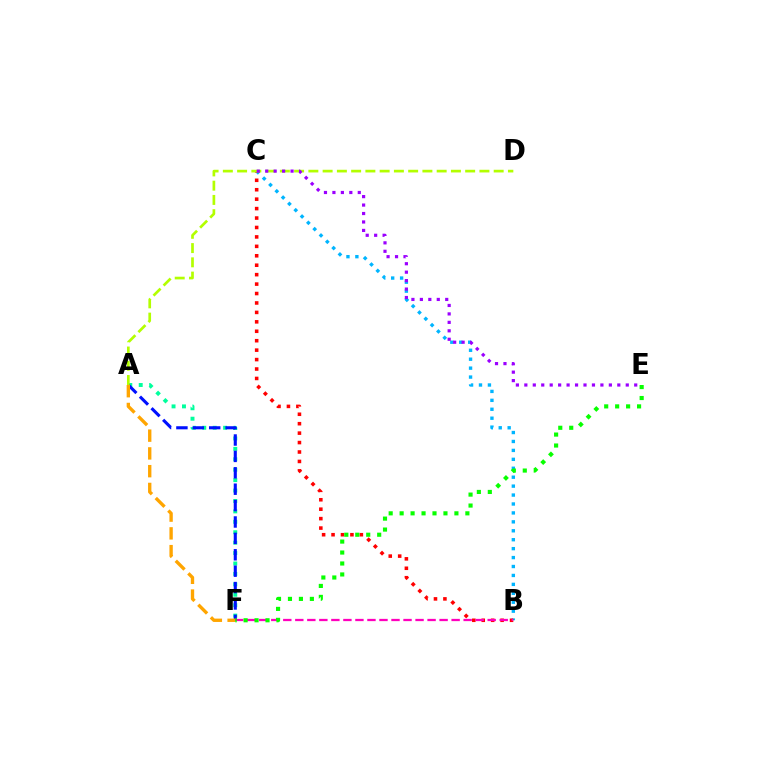{('B', 'C'): [{'color': '#00b5ff', 'line_style': 'dotted', 'thickness': 2.43}, {'color': '#ff0000', 'line_style': 'dotted', 'thickness': 2.56}], ('A', 'F'): [{'color': '#00ff9d', 'line_style': 'dotted', 'thickness': 2.83}, {'color': '#0010ff', 'line_style': 'dashed', 'thickness': 2.23}, {'color': '#ffa500', 'line_style': 'dashed', 'thickness': 2.41}], ('B', 'F'): [{'color': '#ff00bd', 'line_style': 'dashed', 'thickness': 1.63}], ('A', 'D'): [{'color': '#b3ff00', 'line_style': 'dashed', 'thickness': 1.94}], ('C', 'E'): [{'color': '#9b00ff', 'line_style': 'dotted', 'thickness': 2.3}], ('E', 'F'): [{'color': '#08ff00', 'line_style': 'dotted', 'thickness': 2.98}]}